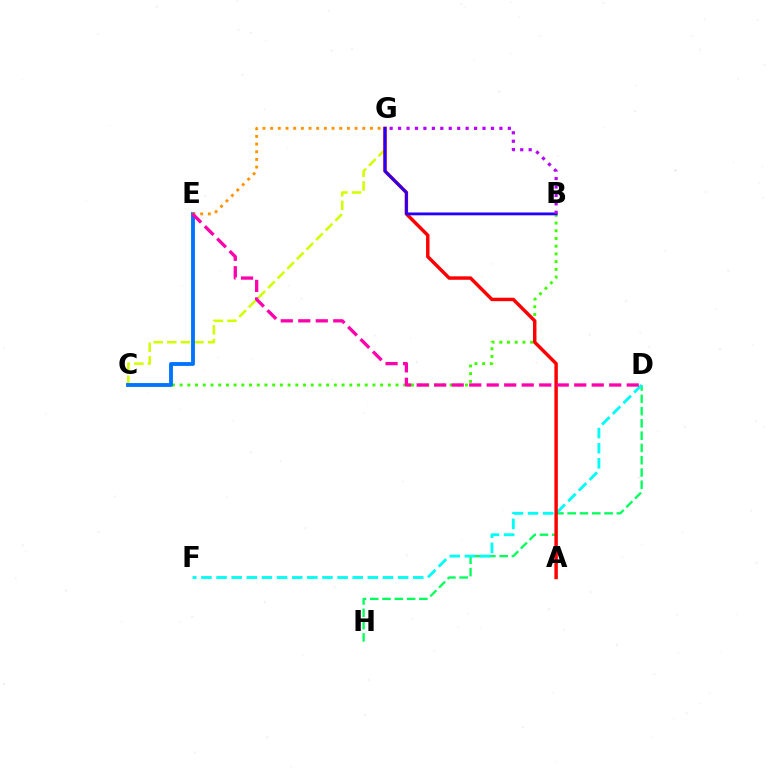{('B', 'C'): [{'color': '#3dff00', 'line_style': 'dotted', 'thickness': 2.1}], ('C', 'G'): [{'color': '#d1ff00', 'line_style': 'dashed', 'thickness': 1.85}], ('D', 'H'): [{'color': '#00ff5c', 'line_style': 'dashed', 'thickness': 1.67}], ('D', 'F'): [{'color': '#00fff6', 'line_style': 'dashed', 'thickness': 2.06}], ('C', 'E'): [{'color': '#0074ff', 'line_style': 'solid', 'thickness': 2.77}], ('E', 'G'): [{'color': '#ff9400', 'line_style': 'dotted', 'thickness': 2.09}], ('A', 'G'): [{'color': '#ff0000', 'line_style': 'solid', 'thickness': 2.47}], ('B', 'G'): [{'color': '#2500ff', 'line_style': 'solid', 'thickness': 2.04}, {'color': '#b900ff', 'line_style': 'dotted', 'thickness': 2.29}], ('D', 'E'): [{'color': '#ff00ac', 'line_style': 'dashed', 'thickness': 2.38}]}